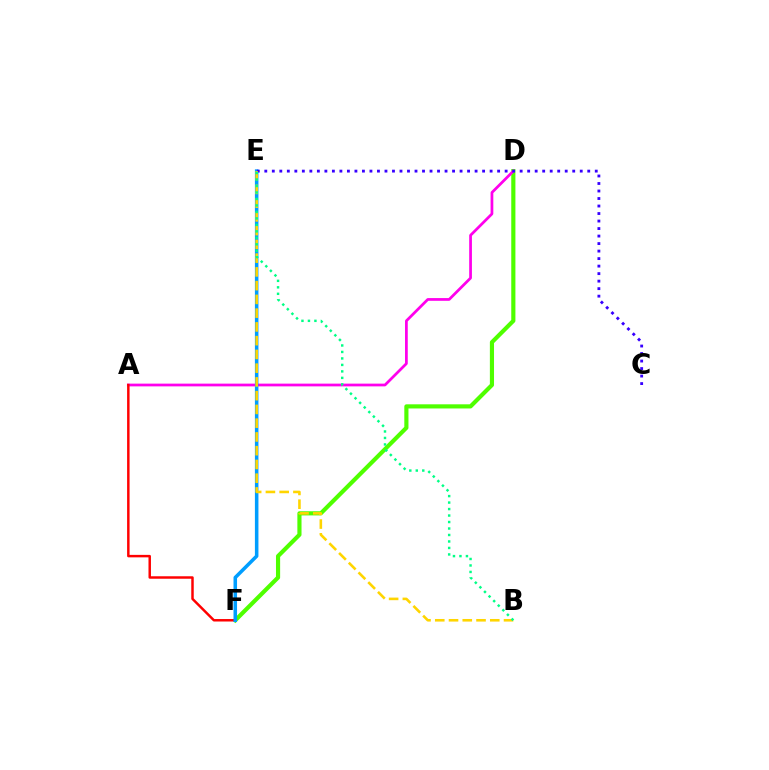{('D', 'F'): [{'color': '#4fff00', 'line_style': 'solid', 'thickness': 2.99}], ('A', 'D'): [{'color': '#ff00ed', 'line_style': 'solid', 'thickness': 1.97}], ('A', 'F'): [{'color': '#ff0000', 'line_style': 'solid', 'thickness': 1.78}], ('E', 'F'): [{'color': '#009eff', 'line_style': 'solid', 'thickness': 2.55}], ('C', 'E'): [{'color': '#3700ff', 'line_style': 'dotted', 'thickness': 2.04}], ('B', 'E'): [{'color': '#ffd500', 'line_style': 'dashed', 'thickness': 1.87}, {'color': '#00ff86', 'line_style': 'dotted', 'thickness': 1.76}]}